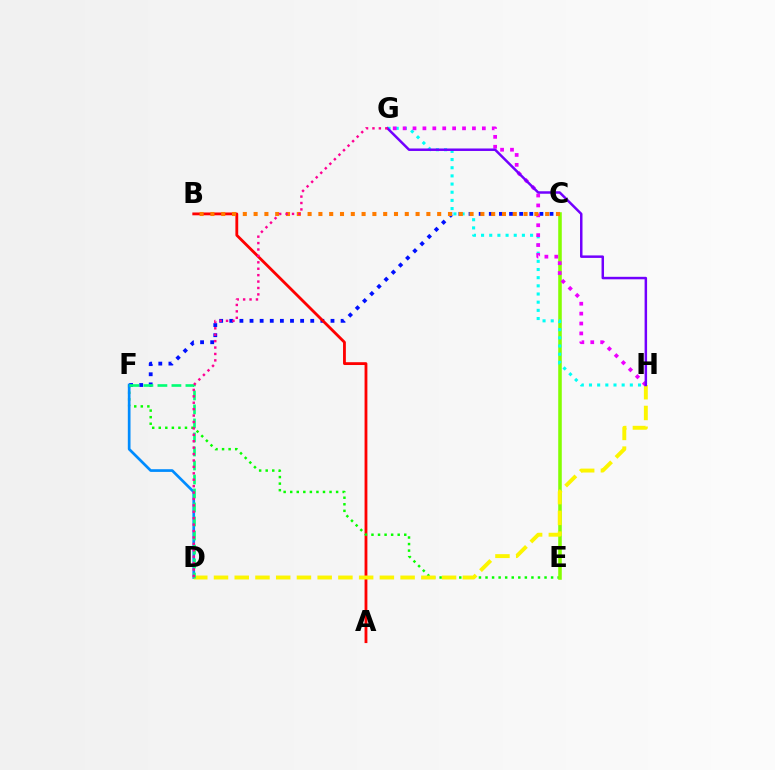{('C', 'F'): [{'color': '#0010ff', 'line_style': 'dotted', 'thickness': 2.75}], ('A', 'B'): [{'color': '#ff0000', 'line_style': 'solid', 'thickness': 2.03}], ('E', 'F'): [{'color': '#08ff00', 'line_style': 'dotted', 'thickness': 1.78}], ('C', 'E'): [{'color': '#84ff00', 'line_style': 'solid', 'thickness': 2.56}], ('D', 'F'): [{'color': '#008cff', 'line_style': 'solid', 'thickness': 1.94}, {'color': '#00ff74', 'line_style': 'dashed', 'thickness': 1.9}], ('D', 'H'): [{'color': '#fcf500', 'line_style': 'dashed', 'thickness': 2.82}], ('G', 'H'): [{'color': '#00fff6', 'line_style': 'dotted', 'thickness': 2.22}, {'color': '#ee00ff', 'line_style': 'dotted', 'thickness': 2.69}, {'color': '#7200ff', 'line_style': 'solid', 'thickness': 1.79}], ('B', 'C'): [{'color': '#ff7c00', 'line_style': 'dotted', 'thickness': 2.93}], ('D', 'G'): [{'color': '#ff0094', 'line_style': 'dotted', 'thickness': 1.74}]}